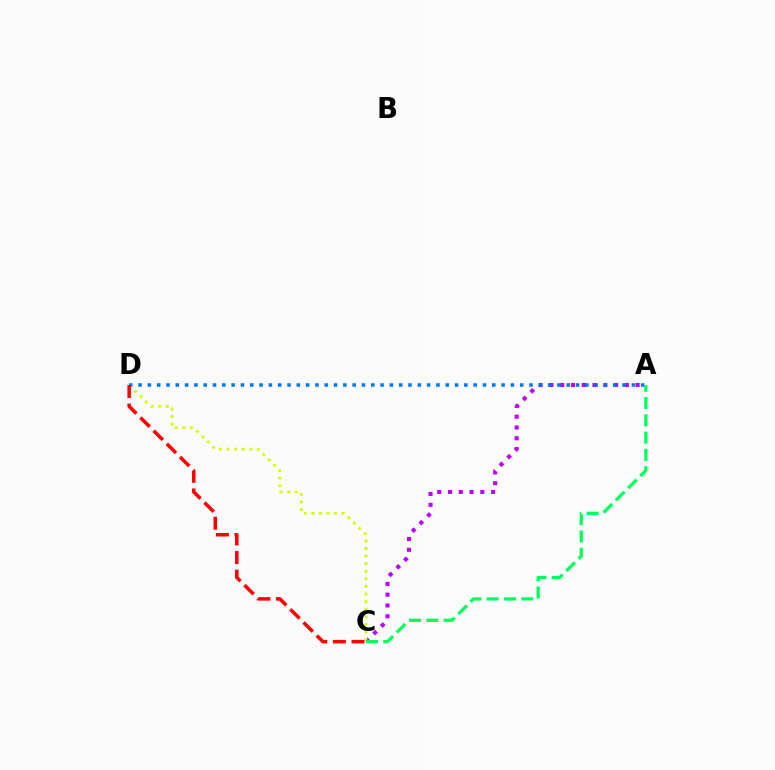{('A', 'C'): [{'color': '#b900ff', 'line_style': 'dotted', 'thickness': 2.93}, {'color': '#00ff5c', 'line_style': 'dashed', 'thickness': 2.35}], ('C', 'D'): [{'color': '#d1ff00', 'line_style': 'dotted', 'thickness': 2.06}, {'color': '#ff0000', 'line_style': 'dashed', 'thickness': 2.53}], ('A', 'D'): [{'color': '#0074ff', 'line_style': 'dotted', 'thickness': 2.53}]}